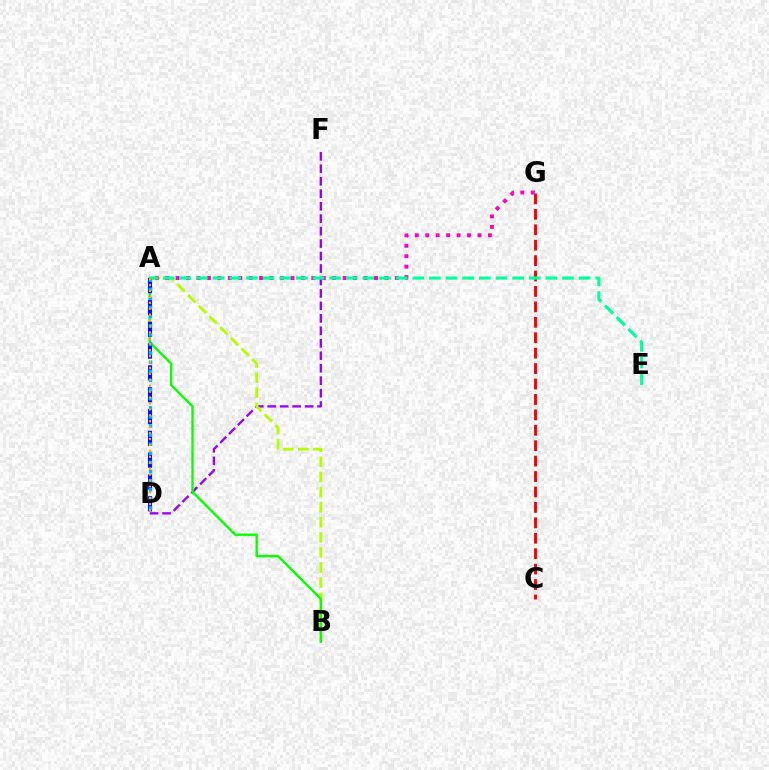{('C', 'G'): [{'color': '#ff0000', 'line_style': 'dashed', 'thickness': 2.1}], ('D', 'F'): [{'color': '#9b00ff', 'line_style': 'dashed', 'thickness': 1.69}], ('A', 'B'): [{'color': '#b3ff00', 'line_style': 'dashed', 'thickness': 2.05}, {'color': '#08ff00', 'line_style': 'solid', 'thickness': 1.7}], ('A', 'G'): [{'color': '#ff00bd', 'line_style': 'dotted', 'thickness': 2.84}], ('A', 'D'): [{'color': '#0010ff', 'line_style': 'dashed', 'thickness': 2.96}, {'color': '#00b5ff', 'line_style': 'dotted', 'thickness': 2.48}, {'color': '#ffa500', 'line_style': 'dotted', 'thickness': 1.61}], ('A', 'E'): [{'color': '#00ff9d', 'line_style': 'dashed', 'thickness': 2.26}]}